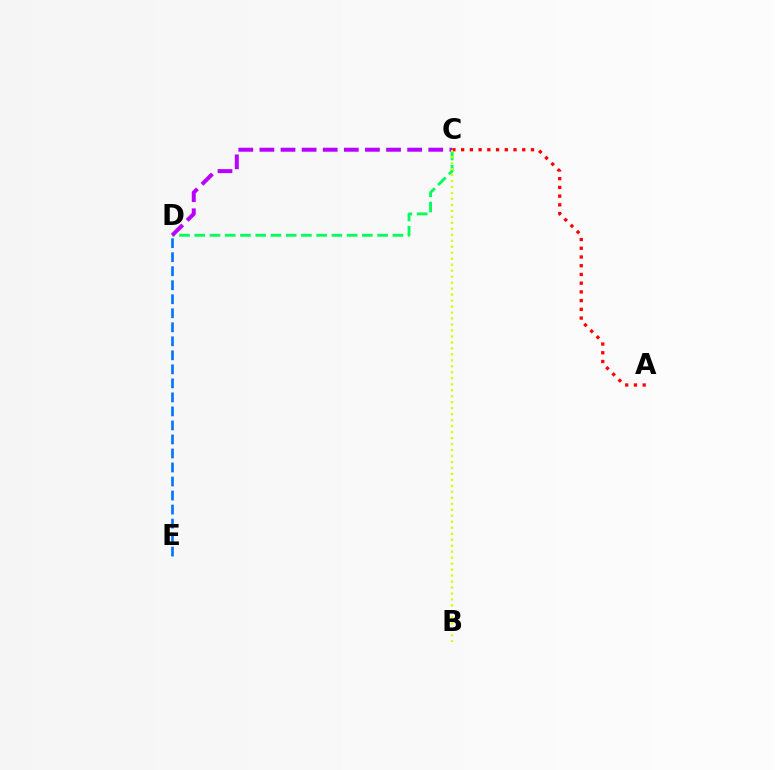{('C', 'D'): [{'color': '#00ff5c', 'line_style': 'dashed', 'thickness': 2.07}, {'color': '#b900ff', 'line_style': 'dashed', 'thickness': 2.87}], ('A', 'C'): [{'color': '#ff0000', 'line_style': 'dotted', 'thickness': 2.37}], ('D', 'E'): [{'color': '#0074ff', 'line_style': 'dashed', 'thickness': 1.9}], ('B', 'C'): [{'color': '#d1ff00', 'line_style': 'dotted', 'thickness': 1.62}]}